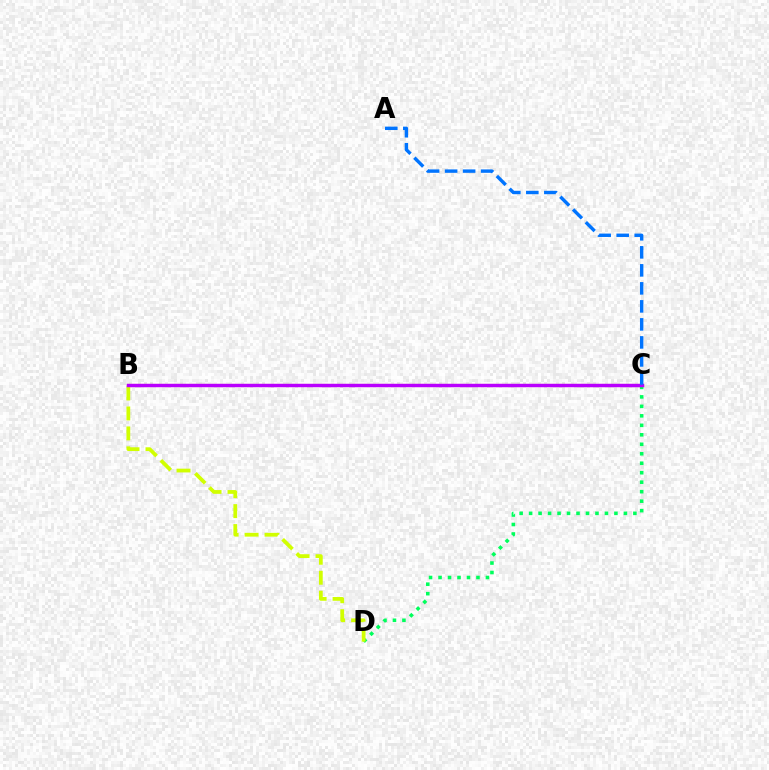{('C', 'D'): [{'color': '#00ff5c', 'line_style': 'dotted', 'thickness': 2.58}], ('B', 'C'): [{'color': '#ff0000', 'line_style': 'solid', 'thickness': 2.22}, {'color': '#b900ff', 'line_style': 'solid', 'thickness': 2.44}], ('B', 'D'): [{'color': '#d1ff00', 'line_style': 'dashed', 'thickness': 2.71}], ('A', 'C'): [{'color': '#0074ff', 'line_style': 'dashed', 'thickness': 2.45}]}